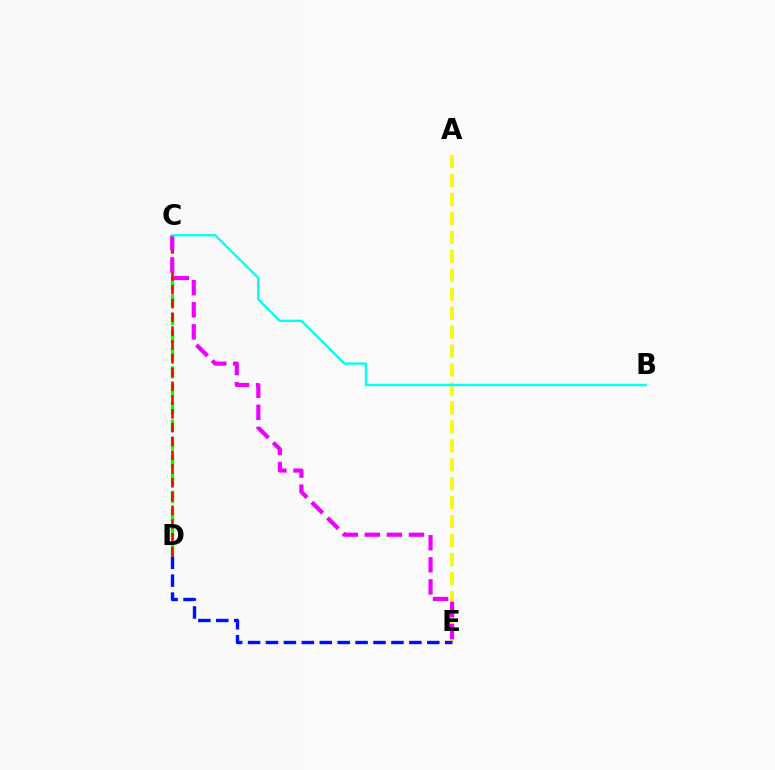{('A', 'E'): [{'color': '#fcf500', 'line_style': 'dashed', 'thickness': 2.57}], ('C', 'D'): [{'color': '#08ff00', 'line_style': 'dashed', 'thickness': 2.42}, {'color': '#ff0000', 'line_style': 'dashed', 'thickness': 1.87}], ('D', 'E'): [{'color': '#0010ff', 'line_style': 'dashed', 'thickness': 2.43}], ('C', 'E'): [{'color': '#ee00ff', 'line_style': 'dashed', 'thickness': 3.0}], ('B', 'C'): [{'color': '#00fff6', 'line_style': 'solid', 'thickness': 1.68}]}